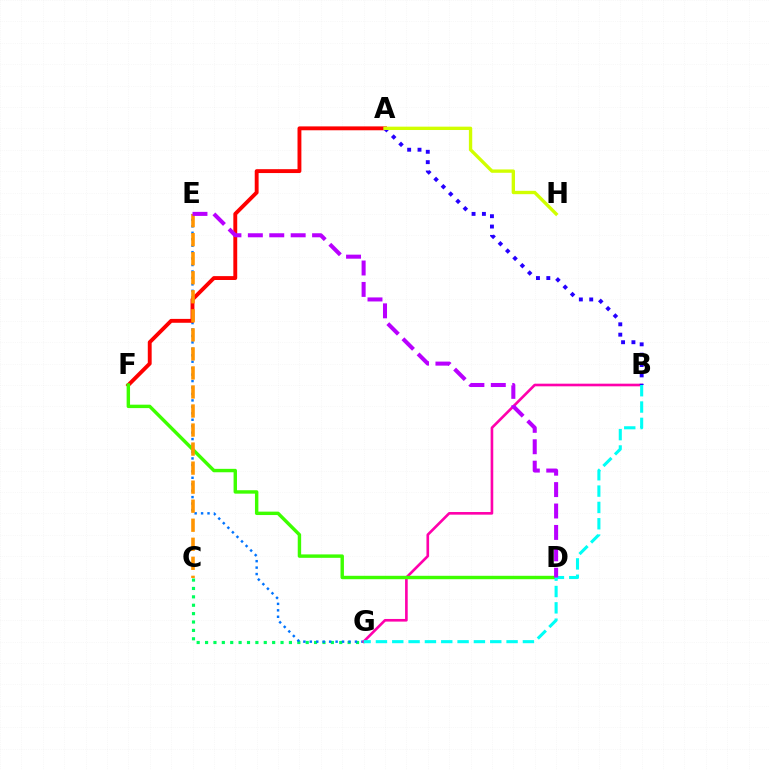{('C', 'G'): [{'color': '#00ff5c', 'line_style': 'dotted', 'thickness': 2.28}], ('E', 'G'): [{'color': '#0074ff', 'line_style': 'dotted', 'thickness': 1.75}], ('B', 'G'): [{'color': '#ff00ac', 'line_style': 'solid', 'thickness': 1.9}, {'color': '#00fff6', 'line_style': 'dashed', 'thickness': 2.22}], ('A', 'F'): [{'color': '#ff0000', 'line_style': 'solid', 'thickness': 2.79}], ('A', 'B'): [{'color': '#2500ff', 'line_style': 'dotted', 'thickness': 2.81}], ('D', 'F'): [{'color': '#3dff00', 'line_style': 'solid', 'thickness': 2.46}], ('C', 'E'): [{'color': '#ff9400', 'line_style': 'dashed', 'thickness': 2.59}], ('A', 'H'): [{'color': '#d1ff00', 'line_style': 'solid', 'thickness': 2.41}], ('D', 'E'): [{'color': '#b900ff', 'line_style': 'dashed', 'thickness': 2.91}]}